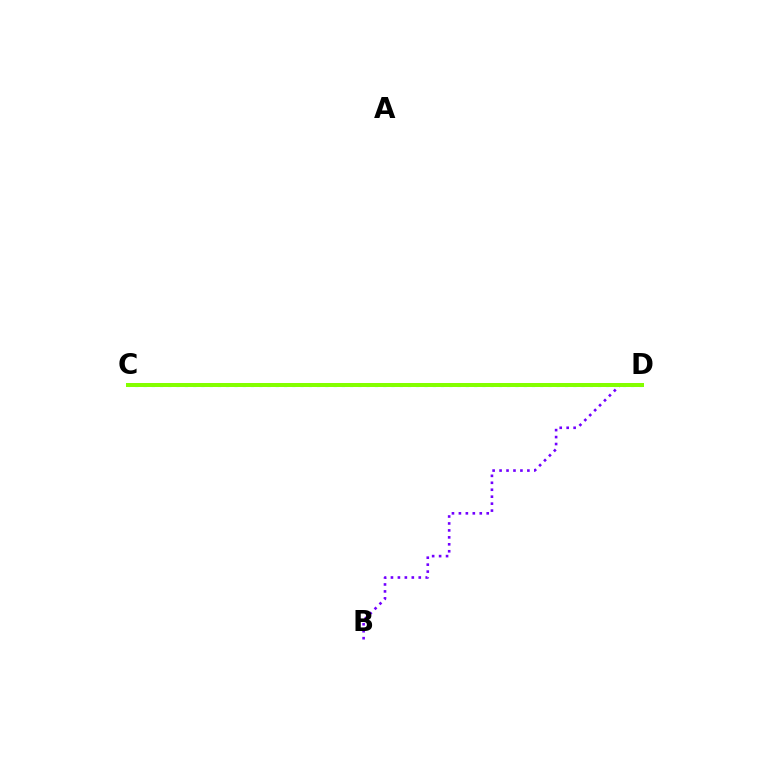{('C', 'D'): [{'color': '#00fff6', 'line_style': 'dotted', 'thickness': 2.25}, {'color': '#ff0000', 'line_style': 'solid', 'thickness': 2.14}, {'color': '#84ff00', 'line_style': 'solid', 'thickness': 2.88}], ('B', 'D'): [{'color': '#7200ff', 'line_style': 'dotted', 'thickness': 1.89}]}